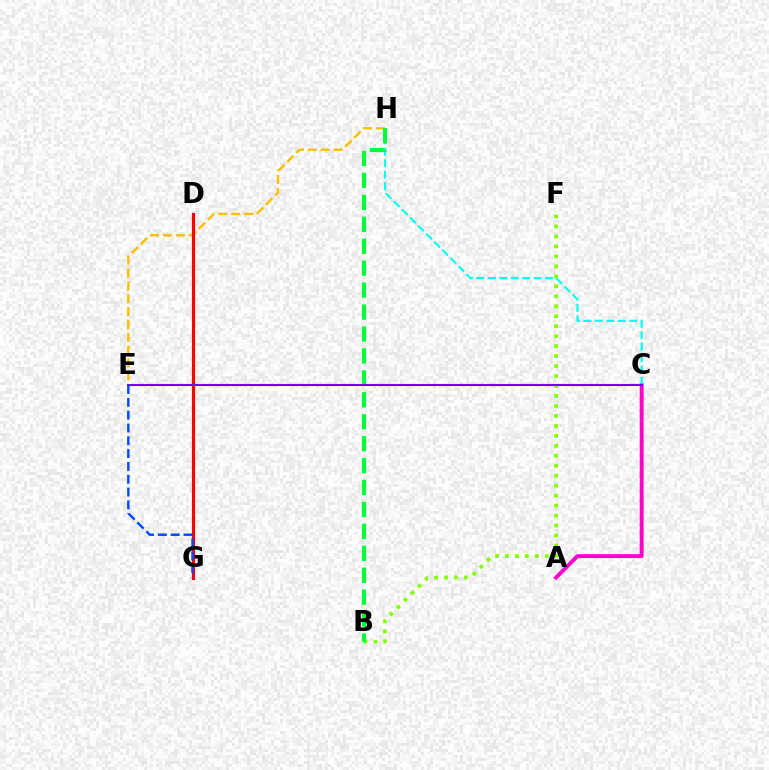{('A', 'C'): [{'color': '#ff00cf', 'line_style': 'solid', 'thickness': 2.8}], ('B', 'F'): [{'color': '#84ff00', 'line_style': 'dotted', 'thickness': 2.71}], ('E', 'H'): [{'color': '#ffbd00', 'line_style': 'dashed', 'thickness': 1.75}], ('D', 'G'): [{'color': '#ff0000', 'line_style': 'solid', 'thickness': 2.26}], ('C', 'H'): [{'color': '#00fff6', 'line_style': 'dashed', 'thickness': 1.55}], ('B', 'H'): [{'color': '#00ff39', 'line_style': 'dashed', 'thickness': 2.98}], ('C', 'E'): [{'color': '#7200ff', 'line_style': 'solid', 'thickness': 1.51}], ('E', 'G'): [{'color': '#004bff', 'line_style': 'dashed', 'thickness': 1.74}]}